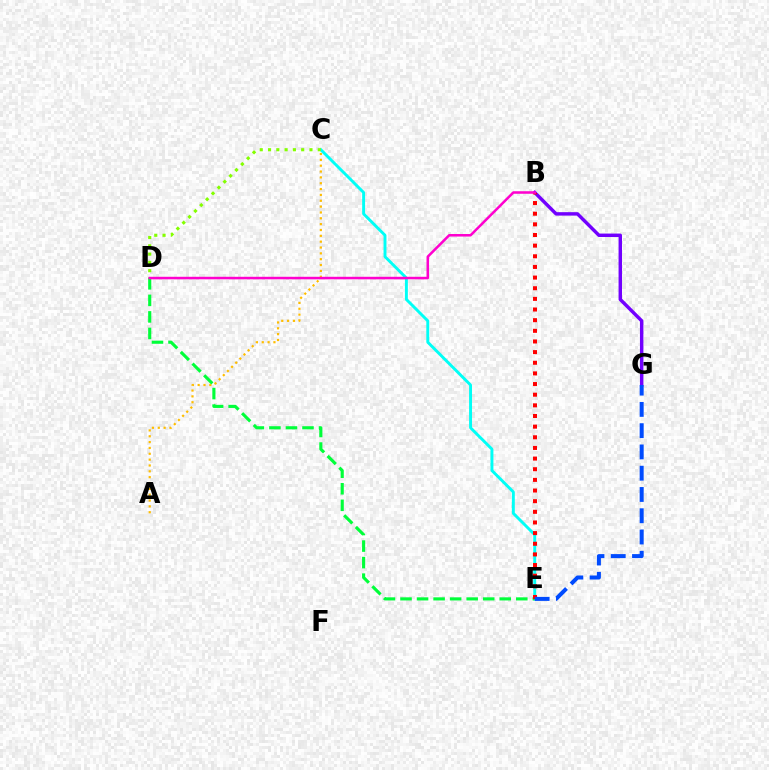{('C', 'E'): [{'color': '#00fff6', 'line_style': 'solid', 'thickness': 2.1}], ('B', 'G'): [{'color': '#7200ff', 'line_style': 'solid', 'thickness': 2.47}], ('C', 'D'): [{'color': '#84ff00', 'line_style': 'dotted', 'thickness': 2.25}], ('A', 'C'): [{'color': '#ffbd00', 'line_style': 'dotted', 'thickness': 1.59}], ('D', 'E'): [{'color': '#00ff39', 'line_style': 'dashed', 'thickness': 2.25}], ('B', 'E'): [{'color': '#ff0000', 'line_style': 'dotted', 'thickness': 2.89}], ('E', 'G'): [{'color': '#004bff', 'line_style': 'dashed', 'thickness': 2.89}], ('B', 'D'): [{'color': '#ff00cf', 'line_style': 'solid', 'thickness': 1.82}]}